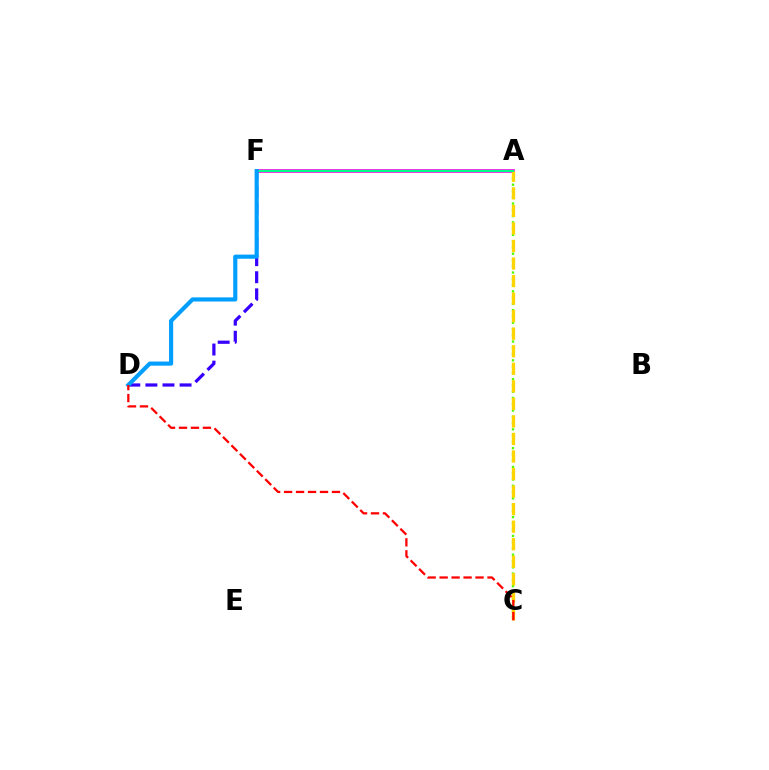{('A', 'F'): [{'color': '#ff00ed', 'line_style': 'solid', 'thickness': 2.64}, {'color': '#00ff86', 'line_style': 'solid', 'thickness': 1.55}], ('A', 'C'): [{'color': '#4fff00', 'line_style': 'dotted', 'thickness': 1.7}, {'color': '#ffd500', 'line_style': 'dashed', 'thickness': 2.38}], ('D', 'F'): [{'color': '#3700ff', 'line_style': 'dashed', 'thickness': 2.32}, {'color': '#009eff', 'line_style': 'solid', 'thickness': 2.97}], ('C', 'D'): [{'color': '#ff0000', 'line_style': 'dashed', 'thickness': 1.63}]}